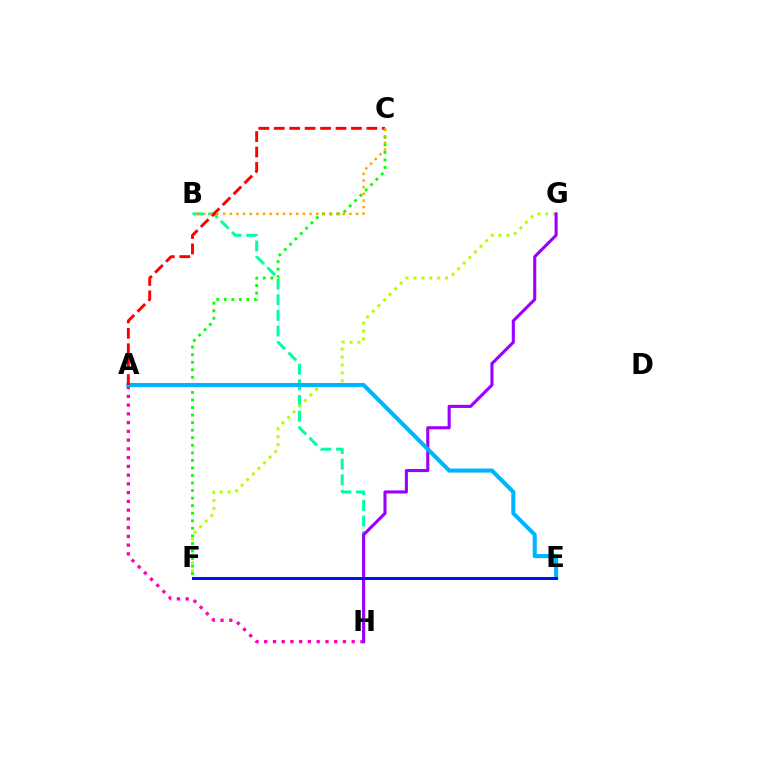{('B', 'H'): [{'color': '#00ff9d', 'line_style': 'dashed', 'thickness': 2.13}], ('F', 'G'): [{'color': '#b3ff00', 'line_style': 'dotted', 'thickness': 2.15}], ('A', 'H'): [{'color': '#ff00bd', 'line_style': 'dotted', 'thickness': 2.38}], ('C', 'F'): [{'color': '#08ff00', 'line_style': 'dotted', 'thickness': 2.05}], ('G', 'H'): [{'color': '#9b00ff', 'line_style': 'solid', 'thickness': 2.23}], ('A', 'E'): [{'color': '#00b5ff', 'line_style': 'solid', 'thickness': 2.93}], ('A', 'C'): [{'color': '#ff0000', 'line_style': 'dashed', 'thickness': 2.1}], ('E', 'F'): [{'color': '#0010ff', 'line_style': 'solid', 'thickness': 2.16}], ('B', 'C'): [{'color': '#ffa500', 'line_style': 'dotted', 'thickness': 1.81}]}